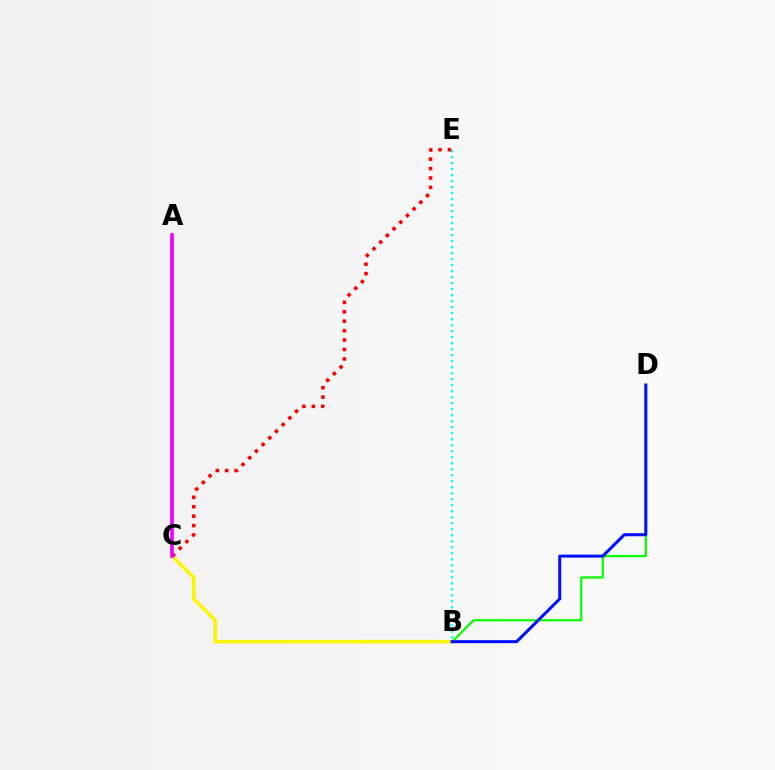{('B', 'D'): [{'color': '#08ff00', 'line_style': 'solid', 'thickness': 1.6}, {'color': '#0010ff', 'line_style': 'solid', 'thickness': 2.18}], ('B', 'C'): [{'color': '#fcf500', 'line_style': 'solid', 'thickness': 2.52}], ('B', 'E'): [{'color': '#00fff6', 'line_style': 'dotted', 'thickness': 1.63}], ('C', 'E'): [{'color': '#ff0000', 'line_style': 'dotted', 'thickness': 2.56}], ('A', 'C'): [{'color': '#ee00ff', 'line_style': 'solid', 'thickness': 2.63}]}